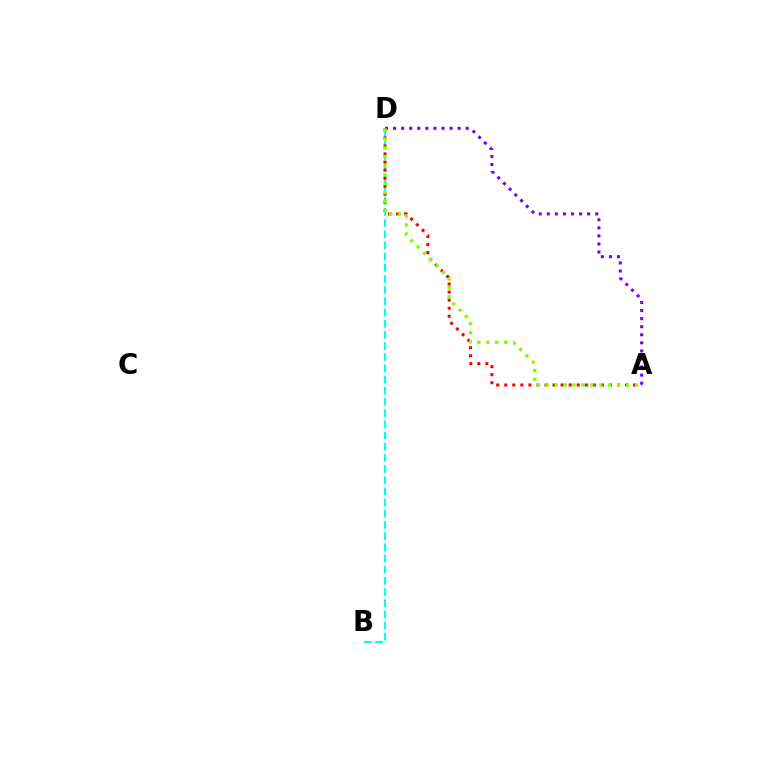{('B', 'D'): [{'color': '#00fff6', 'line_style': 'dashed', 'thickness': 1.52}], ('A', 'D'): [{'color': '#ff0000', 'line_style': 'dotted', 'thickness': 2.19}, {'color': '#7200ff', 'line_style': 'dotted', 'thickness': 2.19}, {'color': '#84ff00', 'line_style': 'dotted', 'thickness': 2.43}]}